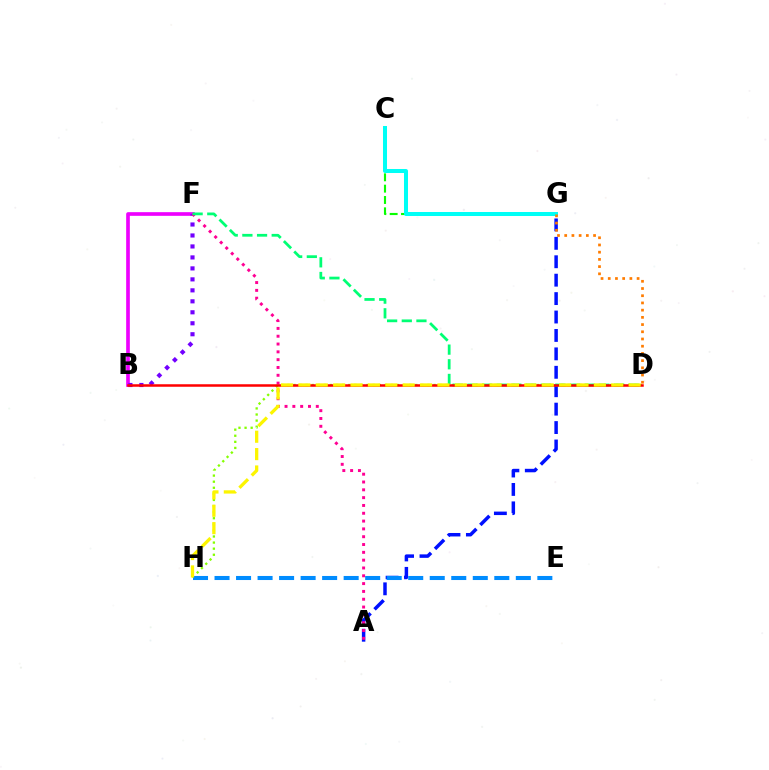{('B', 'F'): [{'color': '#ee00ff', 'line_style': 'solid', 'thickness': 2.64}, {'color': '#7200ff', 'line_style': 'dotted', 'thickness': 2.98}], ('A', 'G'): [{'color': '#0010ff', 'line_style': 'dashed', 'thickness': 2.5}], ('A', 'F'): [{'color': '#ff0094', 'line_style': 'dotted', 'thickness': 2.12}], ('C', 'G'): [{'color': '#08ff00', 'line_style': 'dashed', 'thickness': 1.54}, {'color': '#00fff6', 'line_style': 'solid', 'thickness': 2.89}], ('D', 'H'): [{'color': '#84ff00', 'line_style': 'dotted', 'thickness': 1.65}, {'color': '#fcf500', 'line_style': 'dashed', 'thickness': 2.36}], ('D', 'F'): [{'color': '#00ff74', 'line_style': 'dashed', 'thickness': 1.99}], ('B', 'D'): [{'color': '#ff0000', 'line_style': 'solid', 'thickness': 1.81}], ('E', 'H'): [{'color': '#008cff', 'line_style': 'dashed', 'thickness': 2.92}], ('D', 'G'): [{'color': '#ff7c00', 'line_style': 'dotted', 'thickness': 1.96}]}